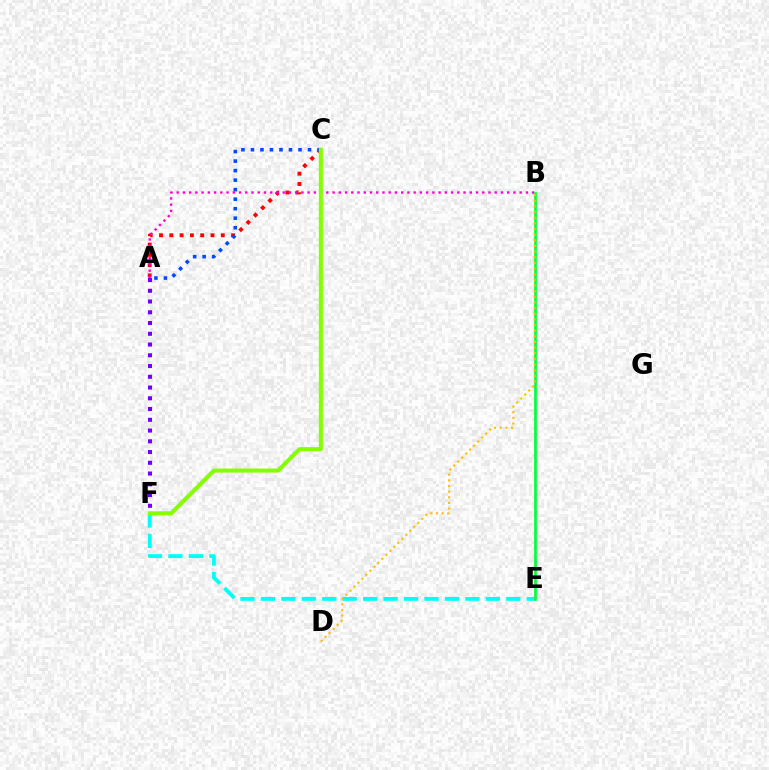{('A', 'C'): [{'color': '#ff0000', 'line_style': 'dotted', 'thickness': 2.8}, {'color': '#004bff', 'line_style': 'dotted', 'thickness': 2.58}], ('E', 'F'): [{'color': '#00fff6', 'line_style': 'dashed', 'thickness': 2.78}], ('A', 'B'): [{'color': '#ff00cf', 'line_style': 'dotted', 'thickness': 1.69}], ('A', 'F'): [{'color': '#7200ff', 'line_style': 'dotted', 'thickness': 2.92}], ('B', 'E'): [{'color': '#00ff39', 'line_style': 'solid', 'thickness': 1.94}], ('B', 'D'): [{'color': '#ffbd00', 'line_style': 'dotted', 'thickness': 1.53}], ('C', 'F'): [{'color': '#84ff00', 'line_style': 'solid', 'thickness': 2.91}]}